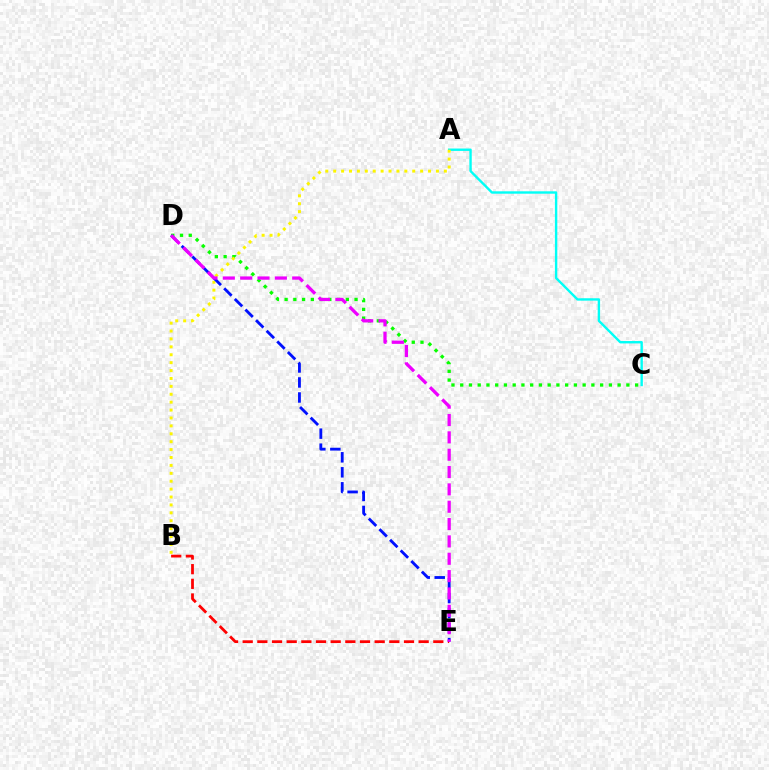{('A', 'C'): [{'color': '#00fff6', 'line_style': 'solid', 'thickness': 1.72}], ('C', 'D'): [{'color': '#08ff00', 'line_style': 'dotted', 'thickness': 2.38}], ('B', 'E'): [{'color': '#ff0000', 'line_style': 'dashed', 'thickness': 1.99}], ('A', 'B'): [{'color': '#fcf500', 'line_style': 'dotted', 'thickness': 2.15}], ('D', 'E'): [{'color': '#0010ff', 'line_style': 'dashed', 'thickness': 2.04}, {'color': '#ee00ff', 'line_style': 'dashed', 'thickness': 2.36}]}